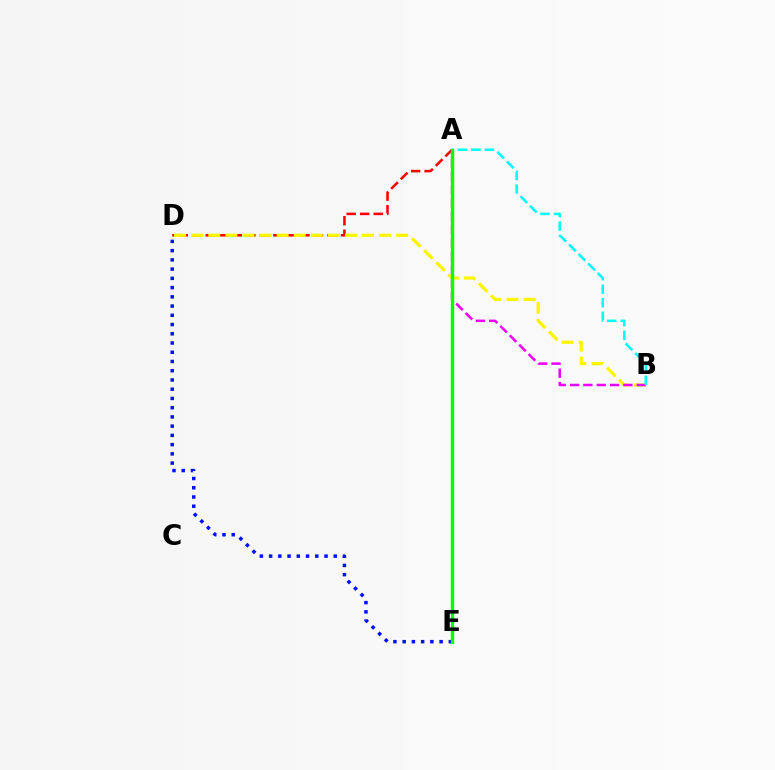{('A', 'D'): [{'color': '#ff0000', 'line_style': 'dashed', 'thickness': 1.84}], ('B', 'D'): [{'color': '#fcf500', 'line_style': 'dashed', 'thickness': 2.32}], ('A', 'B'): [{'color': '#ee00ff', 'line_style': 'dashed', 'thickness': 1.81}, {'color': '#00fff6', 'line_style': 'dashed', 'thickness': 1.83}], ('D', 'E'): [{'color': '#0010ff', 'line_style': 'dotted', 'thickness': 2.51}], ('A', 'E'): [{'color': '#08ff00', 'line_style': 'solid', 'thickness': 2.42}]}